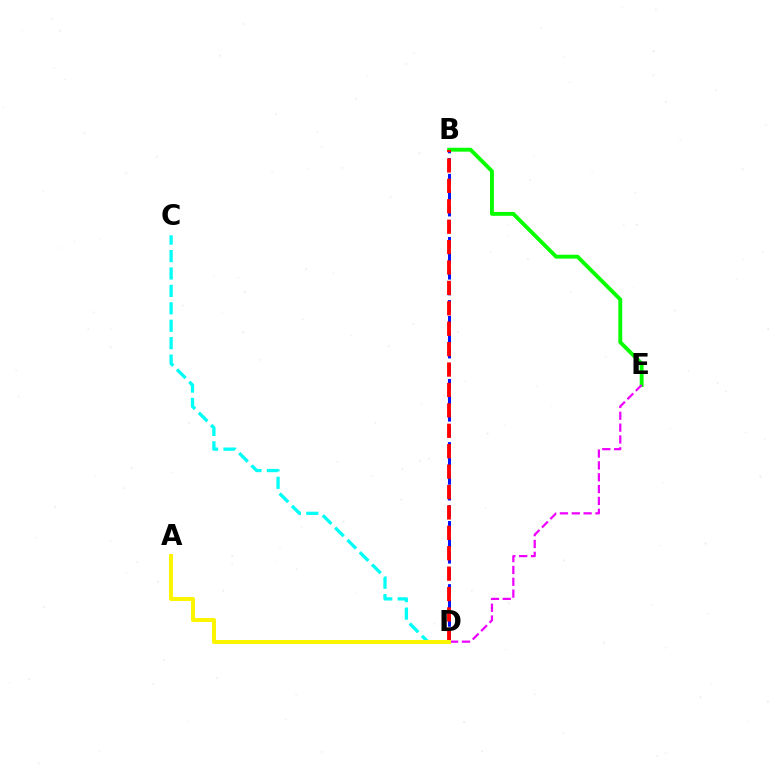{('B', 'E'): [{'color': '#08ff00', 'line_style': 'solid', 'thickness': 2.79}], ('C', 'D'): [{'color': '#00fff6', 'line_style': 'dashed', 'thickness': 2.37}], ('B', 'D'): [{'color': '#0010ff', 'line_style': 'dashed', 'thickness': 2.14}, {'color': '#ff0000', 'line_style': 'dashed', 'thickness': 2.77}], ('D', 'E'): [{'color': '#ee00ff', 'line_style': 'dashed', 'thickness': 1.61}], ('A', 'D'): [{'color': '#fcf500', 'line_style': 'solid', 'thickness': 2.9}]}